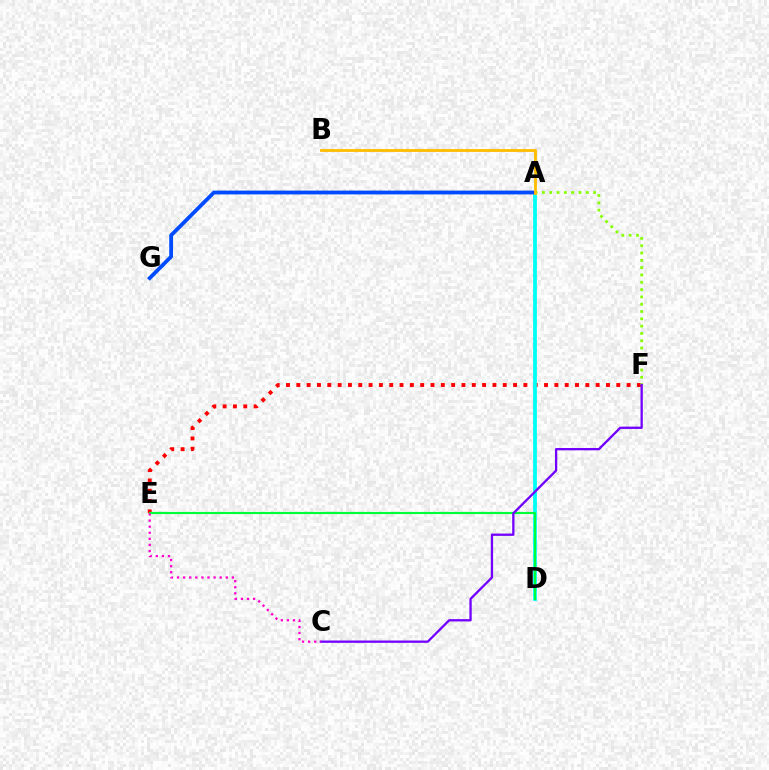{('E', 'F'): [{'color': '#ff0000', 'line_style': 'dotted', 'thickness': 2.8}], ('A', 'F'): [{'color': '#84ff00', 'line_style': 'dotted', 'thickness': 1.99}], ('A', 'D'): [{'color': '#00fff6', 'line_style': 'solid', 'thickness': 2.72}], ('A', 'G'): [{'color': '#004bff', 'line_style': 'solid', 'thickness': 2.73}], ('D', 'E'): [{'color': '#00ff39', 'line_style': 'solid', 'thickness': 1.55}], ('C', 'F'): [{'color': '#7200ff', 'line_style': 'solid', 'thickness': 1.66}], ('C', 'E'): [{'color': '#ff00cf', 'line_style': 'dotted', 'thickness': 1.65}], ('A', 'B'): [{'color': '#ffbd00', 'line_style': 'solid', 'thickness': 2.04}]}